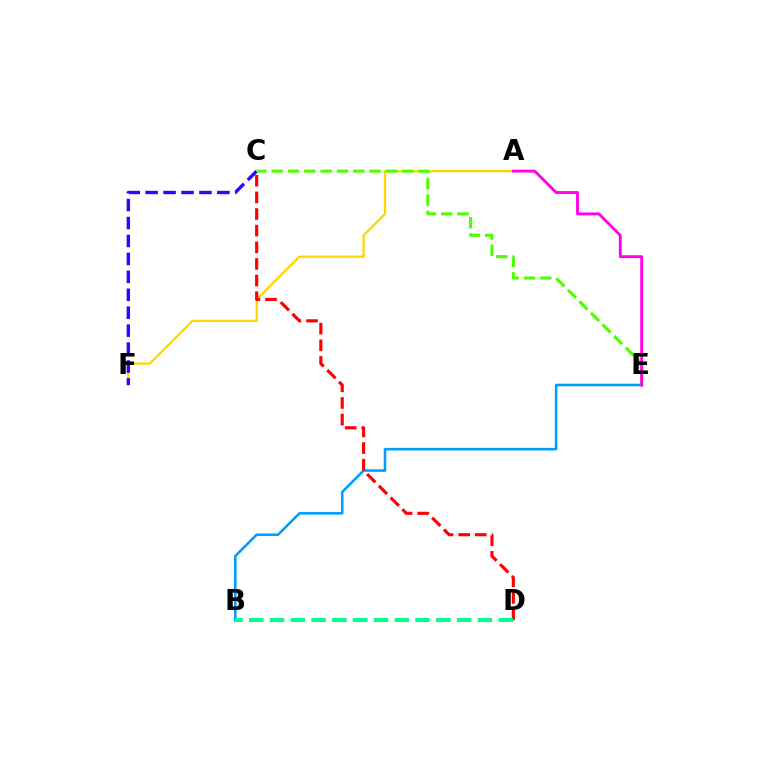{('B', 'E'): [{'color': '#009eff', 'line_style': 'solid', 'thickness': 1.86}], ('A', 'F'): [{'color': '#ffd500', 'line_style': 'solid', 'thickness': 1.63}], ('C', 'D'): [{'color': '#ff0000', 'line_style': 'dashed', 'thickness': 2.26}], ('B', 'D'): [{'color': '#00ff86', 'line_style': 'dashed', 'thickness': 2.82}], ('C', 'F'): [{'color': '#3700ff', 'line_style': 'dashed', 'thickness': 2.44}], ('C', 'E'): [{'color': '#4fff00', 'line_style': 'dashed', 'thickness': 2.22}], ('A', 'E'): [{'color': '#ff00ed', 'line_style': 'solid', 'thickness': 2.07}]}